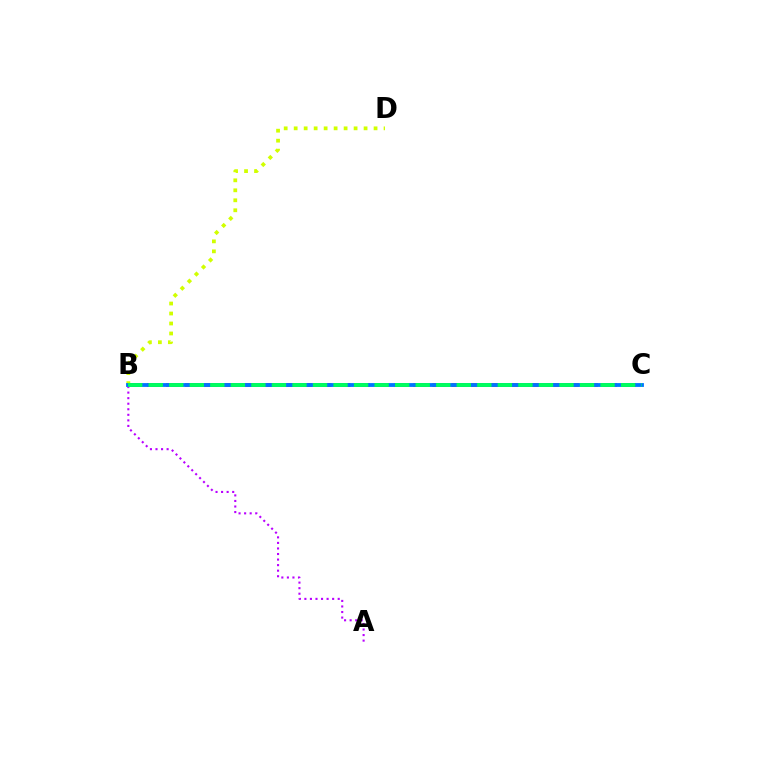{('A', 'B'): [{'color': '#b900ff', 'line_style': 'dotted', 'thickness': 1.51}], ('B', 'C'): [{'color': '#ff0000', 'line_style': 'dashed', 'thickness': 2.58}, {'color': '#0074ff', 'line_style': 'solid', 'thickness': 2.75}, {'color': '#00ff5c', 'line_style': 'dashed', 'thickness': 2.79}], ('B', 'D'): [{'color': '#d1ff00', 'line_style': 'dotted', 'thickness': 2.71}]}